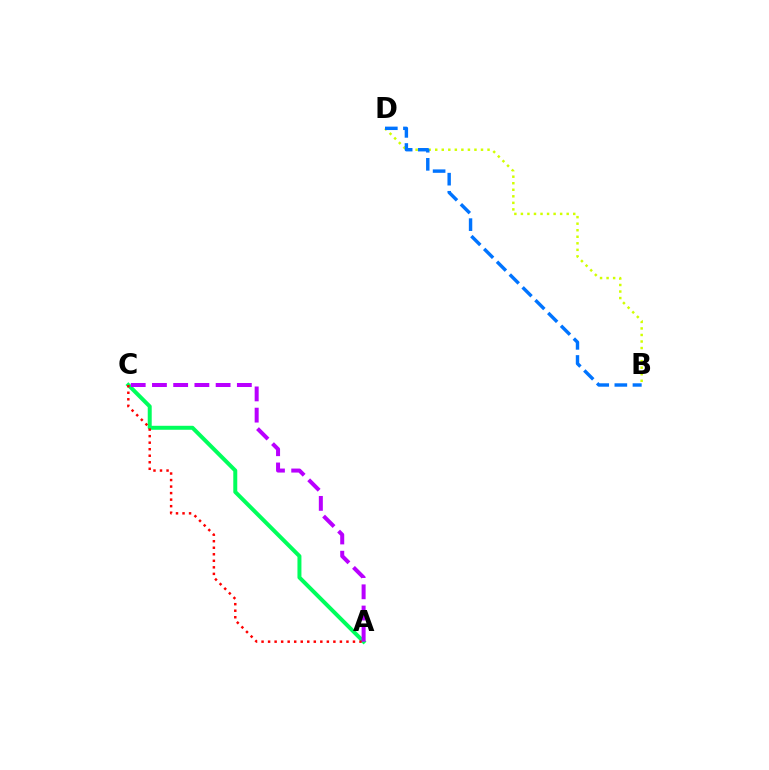{('B', 'D'): [{'color': '#d1ff00', 'line_style': 'dotted', 'thickness': 1.78}, {'color': '#0074ff', 'line_style': 'dashed', 'thickness': 2.46}], ('A', 'C'): [{'color': '#00ff5c', 'line_style': 'solid', 'thickness': 2.86}, {'color': '#ff0000', 'line_style': 'dotted', 'thickness': 1.77}, {'color': '#b900ff', 'line_style': 'dashed', 'thickness': 2.88}]}